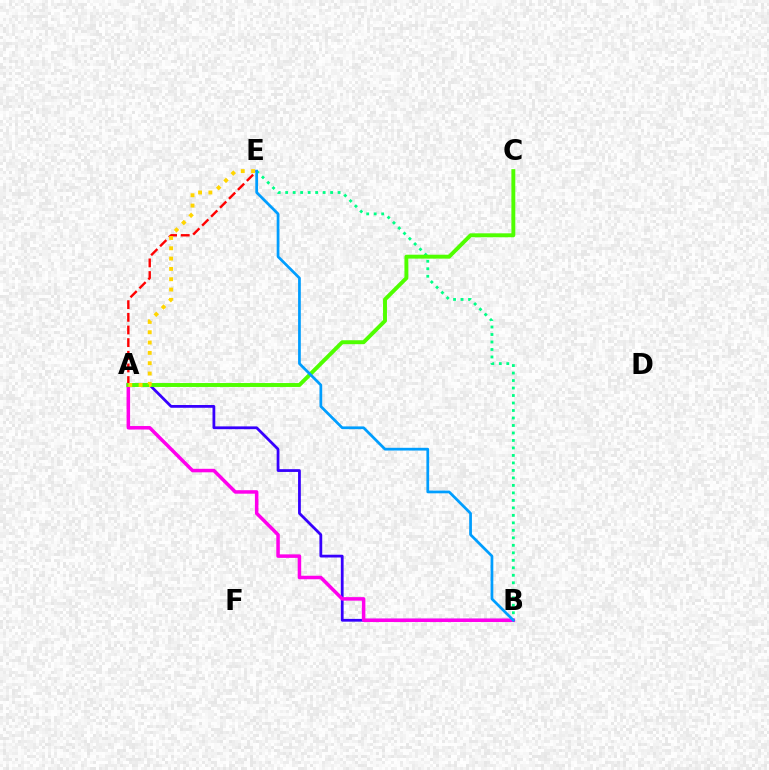{('A', 'B'): [{'color': '#3700ff', 'line_style': 'solid', 'thickness': 2.0}, {'color': '#ff00ed', 'line_style': 'solid', 'thickness': 2.52}], ('A', 'E'): [{'color': '#ff0000', 'line_style': 'dashed', 'thickness': 1.72}, {'color': '#ffd500', 'line_style': 'dotted', 'thickness': 2.8}], ('B', 'E'): [{'color': '#00ff86', 'line_style': 'dotted', 'thickness': 2.04}, {'color': '#009eff', 'line_style': 'solid', 'thickness': 1.97}], ('A', 'C'): [{'color': '#4fff00', 'line_style': 'solid', 'thickness': 2.82}]}